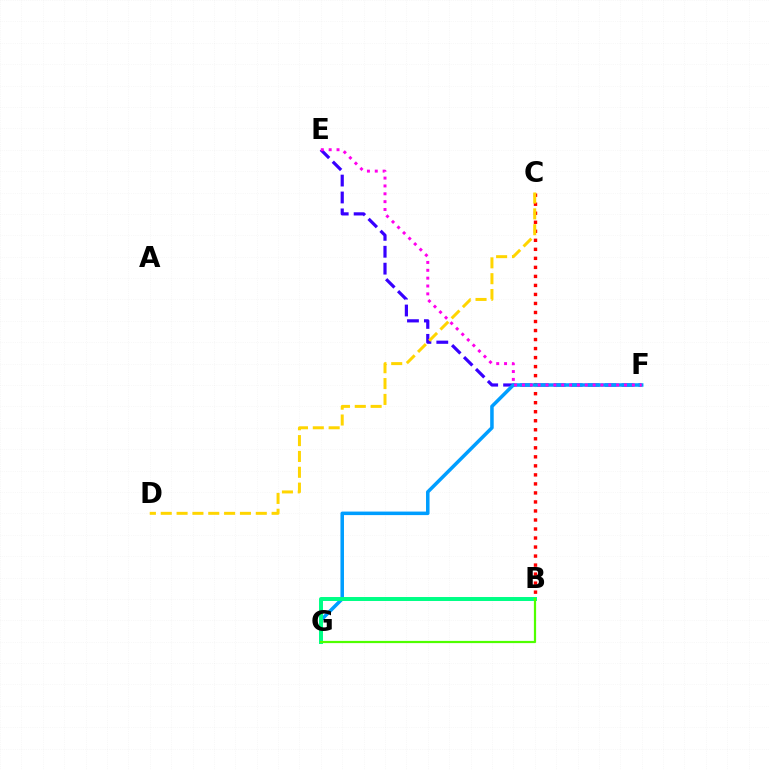{('B', 'C'): [{'color': '#ff0000', 'line_style': 'dotted', 'thickness': 2.45}], ('E', 'F'): [{'color': '#3700ff', 'line_style': 'dashed', 'thickness': 2.3}, {'color': '#ff00ed', 'line_style': 'dotted', 'thickness': 2.13}], ('F', 'G'): [{'color': '#009eff', 'line_style': 'solid', 'thickness': 2.54}], ('B', 'G'): [{'color': '#00ff86', 'line_style': 'solid', 'thickness': 2.86}, {'color': '#4fff00', 'line_style': 'solid', 'thickness': 1.6}], ('C', 'D'): [{'color': '#ffd500', 'line_style': 'dashed', 'thickness': 2.15}]}